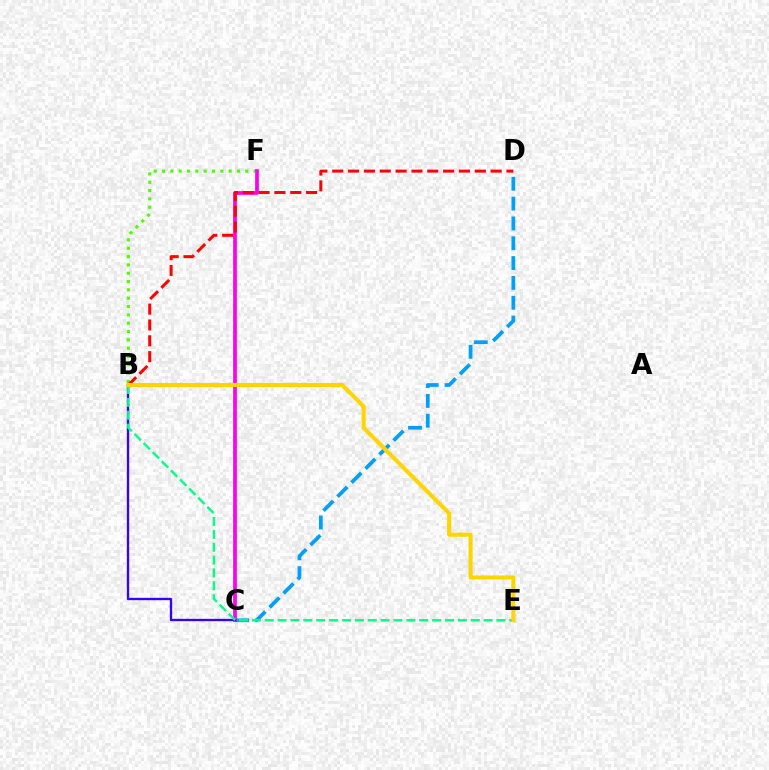{('C', 'D'): [{'color': '#009eff', 'line_style': 'dashed', 'thickness': 2.69}], ('B', 'F'): [{'color': '#4fff00', 'line_style': 'dotted', 'thickness': 2.26}], ('C', 'F'): [{'color': '#ff00ed', 'line_style': 'solid', 'thickness': 2.66}], ('B', 'C'): [{'color': '#3700ff', 'line_style': 'solid', 'thickness': 1.68}], ('B', 'E'): [{'color': '#00ff86', 'line_style': 'dashed', 'thickness': 1.75}, {'color': '#ffd500', 'line_style': 'solid', 'thickness': 2.94}], ('B', 'D'): [{'color': '#ff0000', 'line_style': 'dashed', 'thickness': 2.15}]}